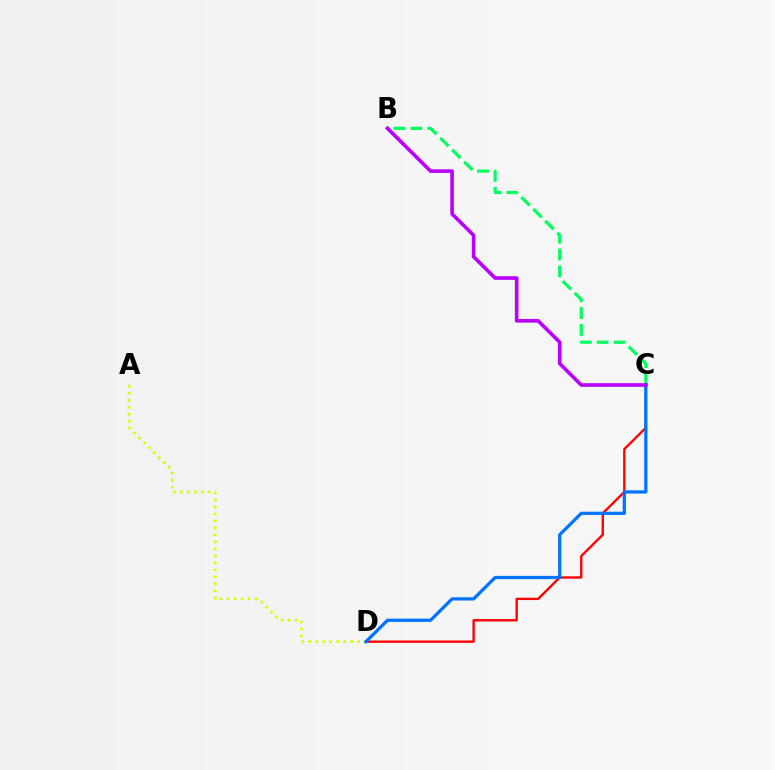{('A', 'D'): [{'color': '#d1ff00', 'line_style': 'dotted', 'thickness': 1.9}], ('C', 'D'): [{'color': '#ff0000', 'line_style': 'solid', 'thickness': 1.69}, {'color': '#0074ff', 'line_style': 'solid', 'thickness': 2.34}], ('B', 'C'): [{'color': '#00ff5c', 'line_style': 'dashed', 'thickness': 2.29}, {'color': '#b900ff', 'line_style': 'solid', 'thickness': 2.61}]}